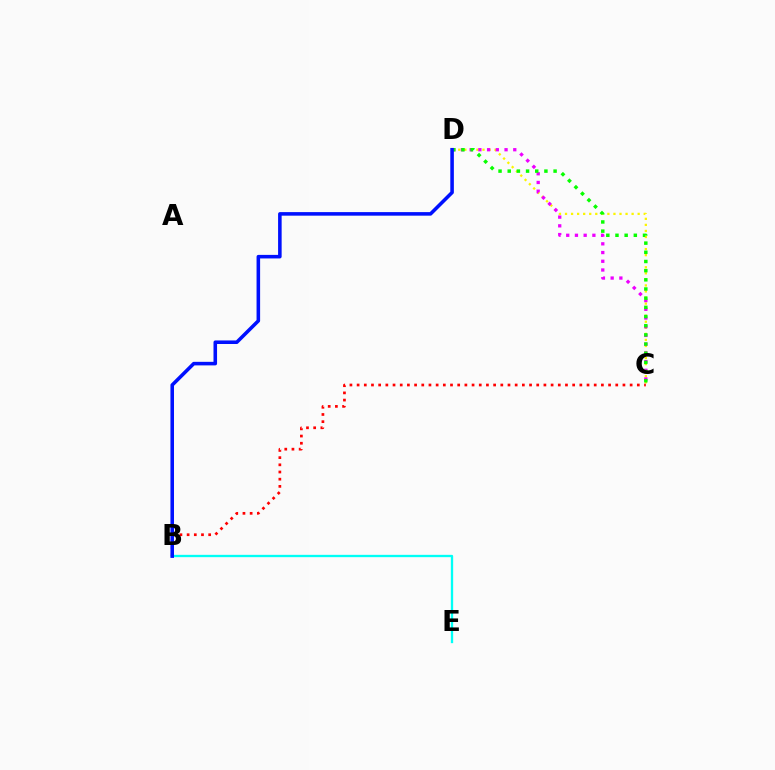{('C', 'D'): [{'color': '#fcf500', 'line_style': 'dotted', 'thickness': 1.64}, {'color': '#ee00ff', 'line_style': 'dotted', 'thickness': 2.37}, {'color': '#08ff00', 'line_style': 'dotted', 'thickness': 2.49}], ('B', 'E'): [{'color': '#00fff6', 'line_style': 'solid', 'thickness': 1.67}], ('B', 'C'): [{'color': '#ff0000', 'line_style': 'dotted', 'thickness': 1.95}], ('B', 'D'): [{'color': '#0010ff', 'line_style': 'solid', 'thickness': 2.56}]}